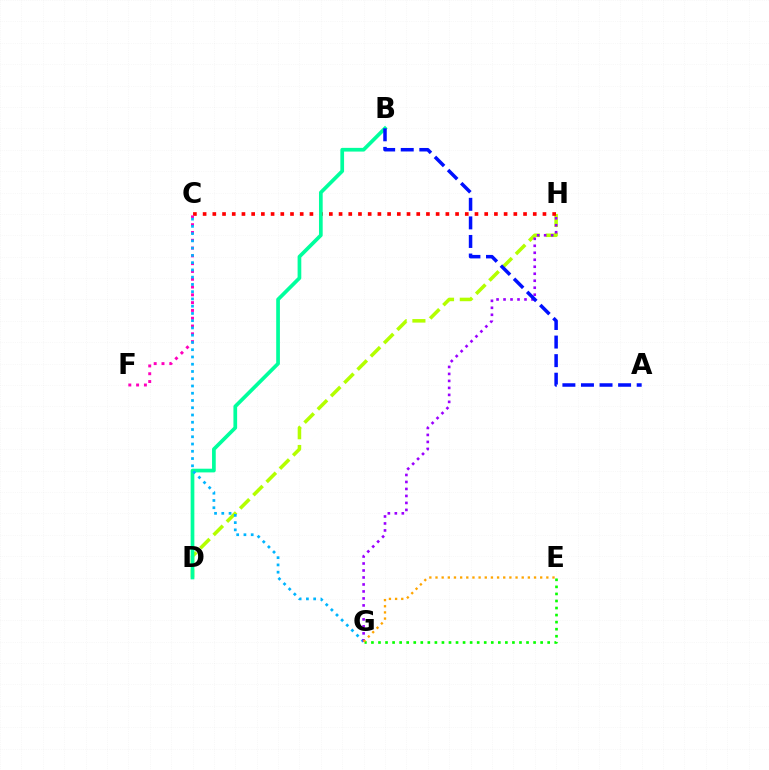{('D', 'H'): [{'color': '#b3ff00', 'line_style': 'dashed', 'thickness': 2.55}], ('C', 'H'): [{'color': '#ff0000', 'line_style': 'dotted', 'thickness': 2.64}], ('B', 'D'): [{'color': '#00ff9d', 'line_style': 'solid', 'thickness': 2.66}], ('C', 'F'): [{'color': '#ff00bd', 'line_style': 'dotted', 'thickness': 2.12}], ('C', 'G'): [{'color': '#00b5ff', 'line_style': 'dotted', 'thickness': 1.97}], ('E', 'G'): [{'color': '#08ff00', 'line_style': 'dotted', 'thickness': 1.92}, {'color': '#ffa500', 'line_style': 'dotted', 'thickness': 1.67}], ('G', 'H'): [{'color': '#9b00ff', 'line_style': 'dotted', 'thickness': 1.9}], ('A', 'B'): [{'color': '#0010ff', 'line_style': 'dashed', 'thickness': 2.52}]}